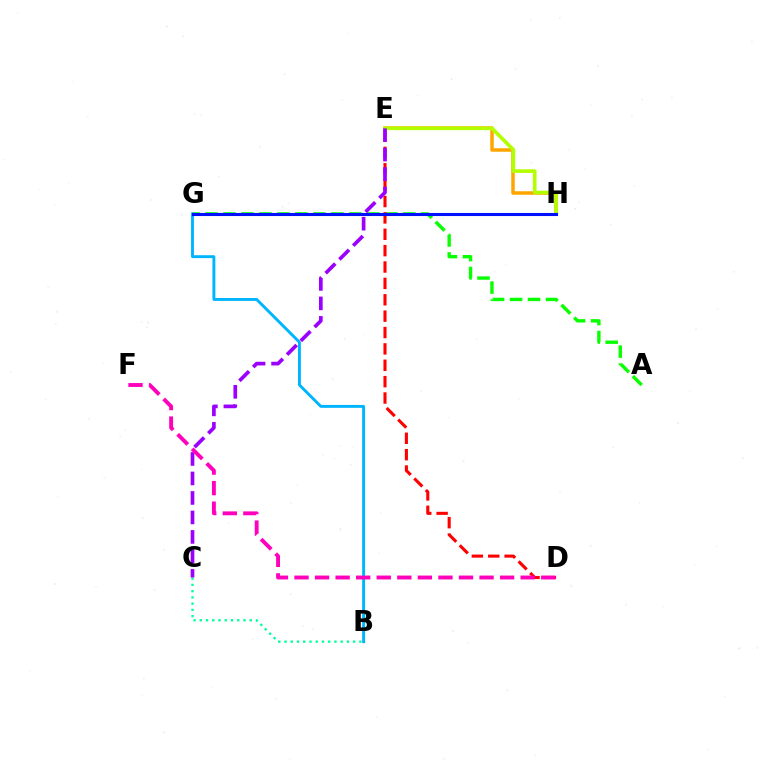{('A', 'G'): [{'color': '#08ff00', 'line_style': 'dashed', 'thickness': 2.44}], ('E', 'H'): [{'color': '#ffa500', 'line_style': 'solid', 'thickness': 2.52}, {'color': '#b3ff00', 'line_style': 'solid', 'thickness': 2.62}], ('B', 'G'): [{'color': '#00b5ff', 'line_style': 'solid', 'thickness': 2.09}], ('D', 'E'): [{'color': '#ff0000', 'line_style': 'dashed', 'thickness': 2.22}], ('B', 'C'): [{'color': '#00ff9d', 'line_style': 'dotted', 'thickness': 1.7}], ('C', 'E'): [{'color': '#9b00ff', 'line_style': 'dashed', 'thickness': 2.65}], ('D', 'F'): [{'color': '#ff00bd', 'line_style': 'dashed', 'thickness': 2.79}], ('G', 'H'): [{'color': '#0010ff', 'line_style': 'solid', 'thickness': 2.21}]}